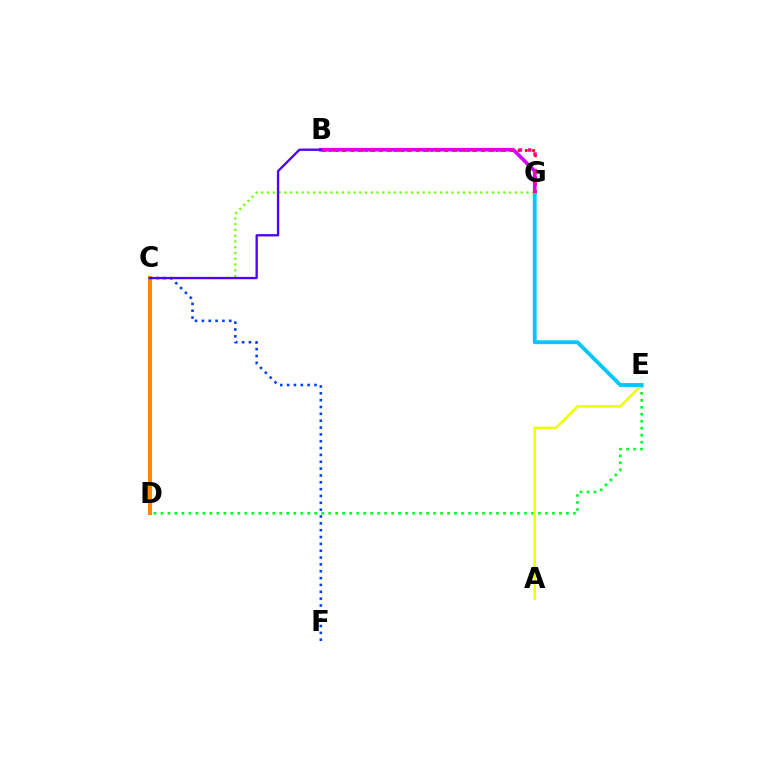{('C', 'F'): [{'color': '#003fff', 'line_style': 'dotted', 'thickness': 1.86}], ('B', 'G'): [{'color': '#ff0000', 'line_style': 'dotted', 'thickness': 1.97}, {'color': '#d600ff', 'line_style': 'solid', 'thickness': 2.61}, {'color': '#ff00a0', 'line_style': 'dotted', 'thickness': 2.53}], ('C', 'D'): [{'color': '#00ffaf', 'line_style': 'dotted', 'thickness': 2.25}, {'color': '#ff8800', 'line_style': 'solid', 'thickness': 2.88}], ('D', 'E'): [{'color': '#00ff27', 'line_style': 'dotted', 'thickness': 1.9}], ('A', 'E'): [{'color': '#eeff00', 'line_style': 'solid', 'thickness': 1.74}], ('C', 'G'): [{'color': '#66ff00', 'line_style': 'dotted', 'thickness': 1.57}], ('E', 'G'): [{'color': '#00c7ff', 'line_style': 'solid', 'thickness': 2.77}], ('B', 'C'): [{'color': '#4f00ff', 'line_style': 'solid', 'thickness': 1.67}]}